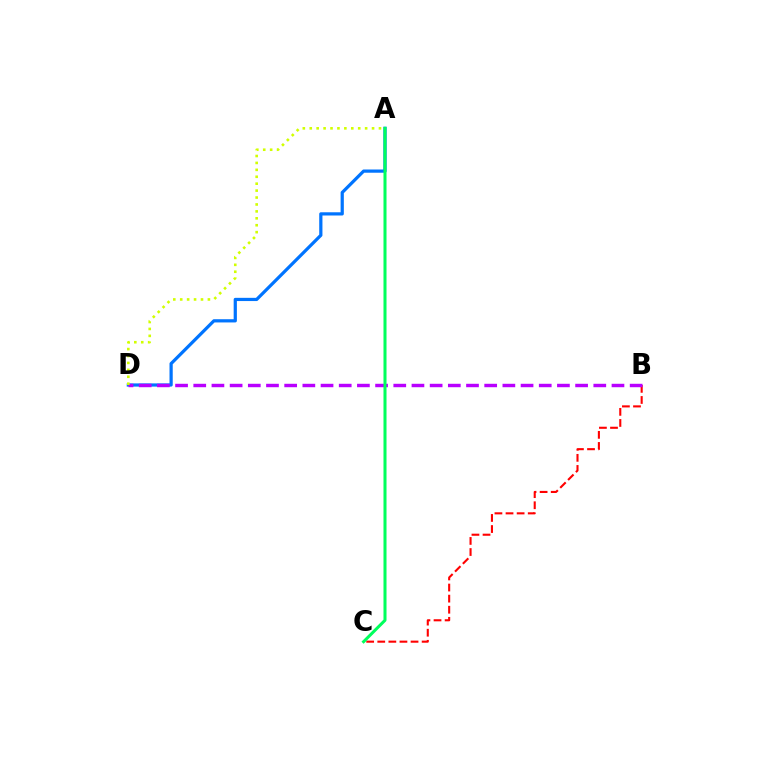{('B', 'C'): [{'color': '#ff0000', 'line_style': 'dashed', 'thickness': 1.51}], ('A', 'D'): [{'color': '#0074ff', 'line_style': 'solid', 'thickness': 2.32}, {'color': '#d1ff00', 'line_style': 'dotted', 'thickness': 1.88}], ('B', 'D'): [{'color': '#b900ff', 'line_style': 'dashed', 'thickness': 2.47}], ('A', 'C'): [{'color': '#00ff5c', 'line_style': 'solid', 'thickness': 2.18}]}